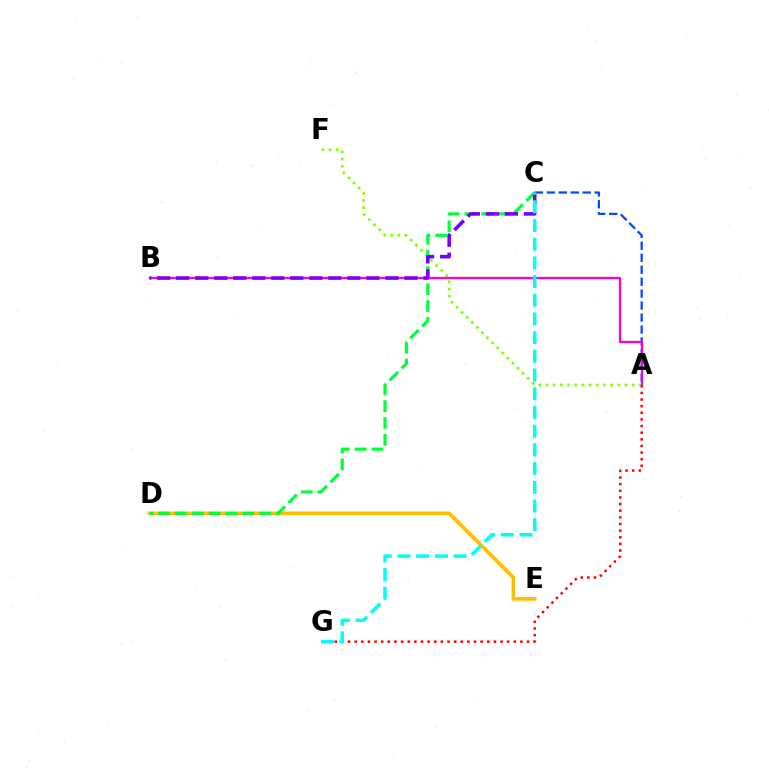{('A', 'C'): [{'color': '#004bff', 'line_style': 'dashed', 'thickness': 1.62}], ('A', 'F'): [{'color': '#84ff00', 'line_style': 'dotted', 'thickness': 1.95}], ('D', 'E'): [{'color': '#ffbd00', 'line_style': 'solid', 'thickness': 2.58}], ('A', 'G'): [{'color': '#ff0000', 'line_style': 'dotted', 'thickness': 1.8}], ('C', 'D'): [{'color': '#00ff39', 'line_style': 'dashed', 'thickness': 2.29}], ('A', 'B'): [{'color': '#ff00cf', 'line_style': 'solid', 'thickness': 1.66}], ('B', 'C'): [{'color': '#7200ff', 'line_style': 'dashed', 'thickness': 2.58}], ('C', 'G'): [{'color': '#00fff6', 'line_style': 'dashed', 'thickness': 2.54}]}